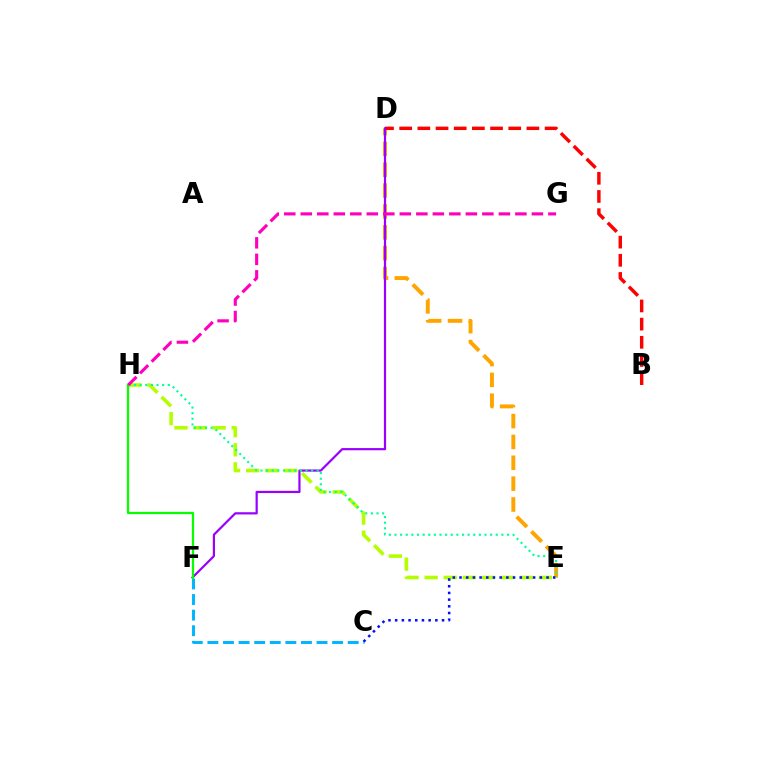{('D', 'E'): [{'color': '#ffa500', 'line_style': 'dashed', 'thickness': 2.83}], ('B', 'D'): [{'color': '#ff0000', 'line_style': 'dashed', 'thickness': 2.47}], ('E', 'H'): [{'color': '#b3ff00', 'line_style': 'dashed', 'thickness': 2.59}, {'color': '#00ff9d', 'line_style': 'dotted', 'thickness': 1.53}], ('C', 'F'): [{'color': '#00b5ff', 'line_style': 'dashed', 'thickness': 2.12}], ('C', 'E'): [{'color': '#0010ff', 'line_style': 'dotted', 'thickness': 1.82}], ('D', 'F'): [{'color': '#9b00ff', 'line_style': 'solid', 'thickness': 1.59}], ('F', 'H'): [{'color': '#08ff00', 'line_style': 'solid', 'thickness': 1.62}], ('G', 'H'): [{'color': '#ff00bd', 'line_style': 'dashed', 'thickness': 2.24}]}